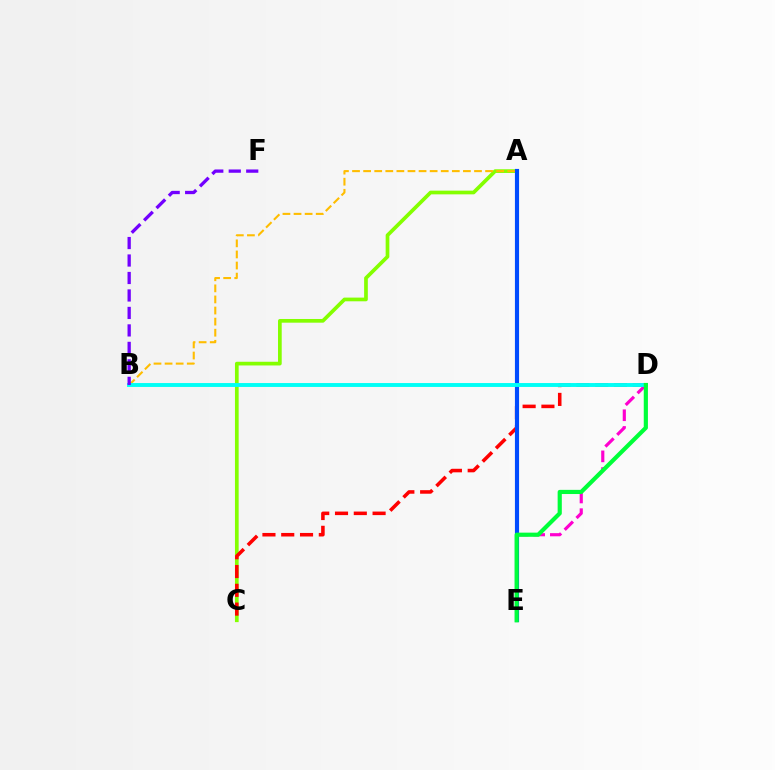{('A', 'C'): [{'color': '#84ff00', 'line_style': 'solid', 'thickness': 2.66}], ('C', 'D'): [{'color': '#ff0000', 'line_style': 'dashed', 'thickness': 2.55}], ('A', 'B'): [{'color': '#ffbd00', 'line_style': 'dashed', 'thickness': 1.51}], ('D', 'E'): [{'color': '#ff00cf', 'line_style': 'dashed', 'thickness': 2.27}, {'color': '#00ff39', 'line_style': 'solid', 'thickness': 3.0}], ('A', 'E'): [{'color': '#004bff', 'line_style': 'solid', 'thickness': 2.98}], ('B', 'D'): [{'color': '#00fff6', 'line_style': 'solid', 'thickness': 2.81}], ('B', 'F'): [{'color': '#7200ff', 'line_style': 'dashed', 'thickness': 2.37}]}